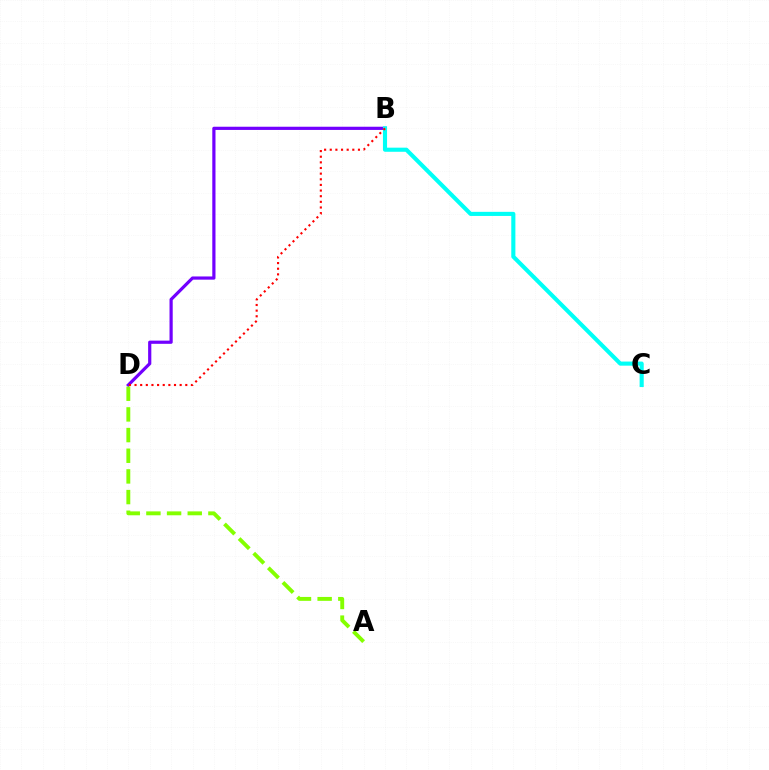{('B', 'D'): [{'color': '#7200ff', 'line_style': 'solid', 'thickness': 2.3}, {'color': '#ff0000', 'line_style': 'dotted', 'thickness': 1.53}], ('B', 'C'): [{'color': '#00fff6', 'line_style': 'solid', 'thickness': 2.96}], ('A', 'D'): [{'color': '#84ff00', 'line_style': 'dashed', 'thickness': 2.81}]}